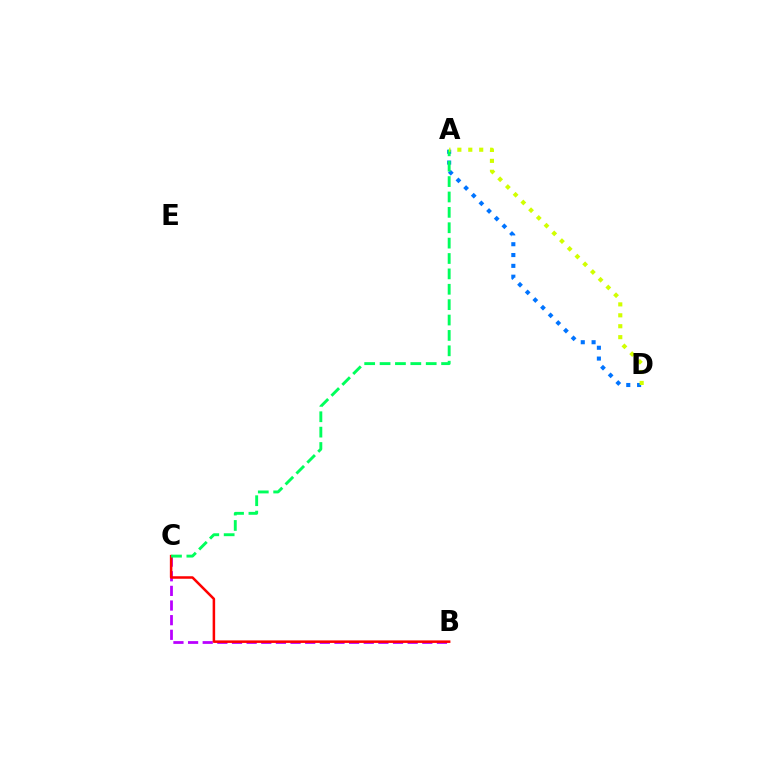{('B', 'C'): [{'color': '#b900ff', 'line_style': 'dashed', 'thickness': 1.99}, {'color': '#ff0000', 'line_style': 'solid', 'thickness': 1.81}], ('A', 'D'): [{'color': '#0074ff', 'line_style': 'dotted', 'thickness': 2.94}, {'color': '#d1ff00', 'line_style': 'dotted', 'thickness': 2.97}], ('A', 'C'): [{'color': '#00ff5c', 'line_style': 'dashed', 'thickness': 2.09}]}